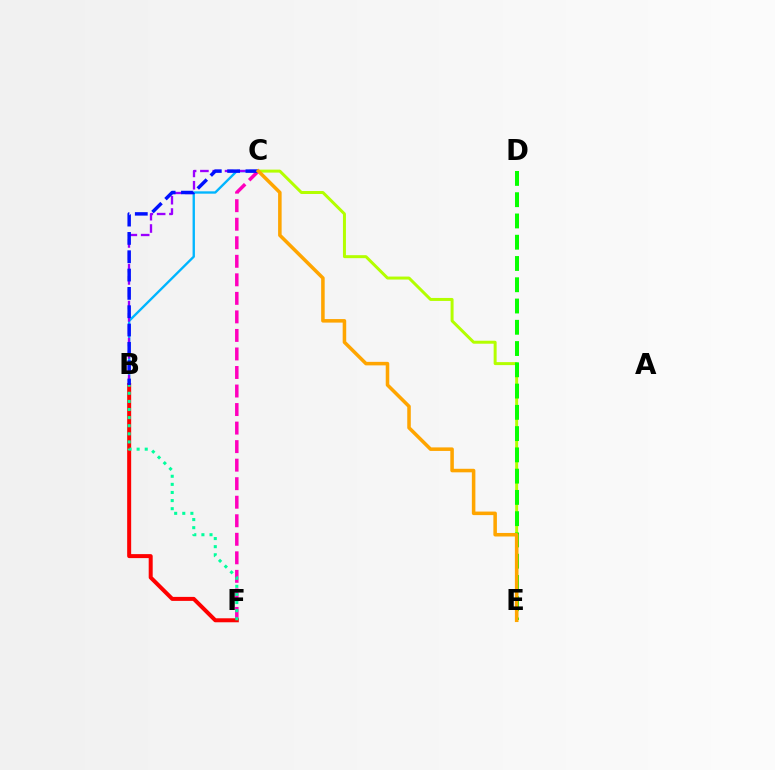{('B', 'C'): [{'color': '#00b5ff', 'line_style': 'solid', 'thickness': 1.69}, {'color': '#9b00ff', 'line_style': 'dashed', 'thickness': 1.67}, {'color': '#0010ff', 'line_style': 'dashed', 'thickness': 2.49}], ('C', 'F'): [{'color': '#ff00bd', 'line_style': 'dashed', 'thickness': 2.52}], ('B', 'F'): [{'color': '#ff0000', 'line_style': 'solid', 'thickness': 2.88}, {'color': '#00ff9d', 'line_style': 'dotted', 'thickness': 2.2}], ('C', 'E'): [{'color': '#b3ff00', 'line_style': 'solid', 'thickness': 2.15}, {'color': '#ffa500', 'line_style': 'solid', 'thickness': 2.55}], ('D', 'E'): [{'color': '#08ff00', 'line_style': 'dashed', 'thickness': 2.89}]}